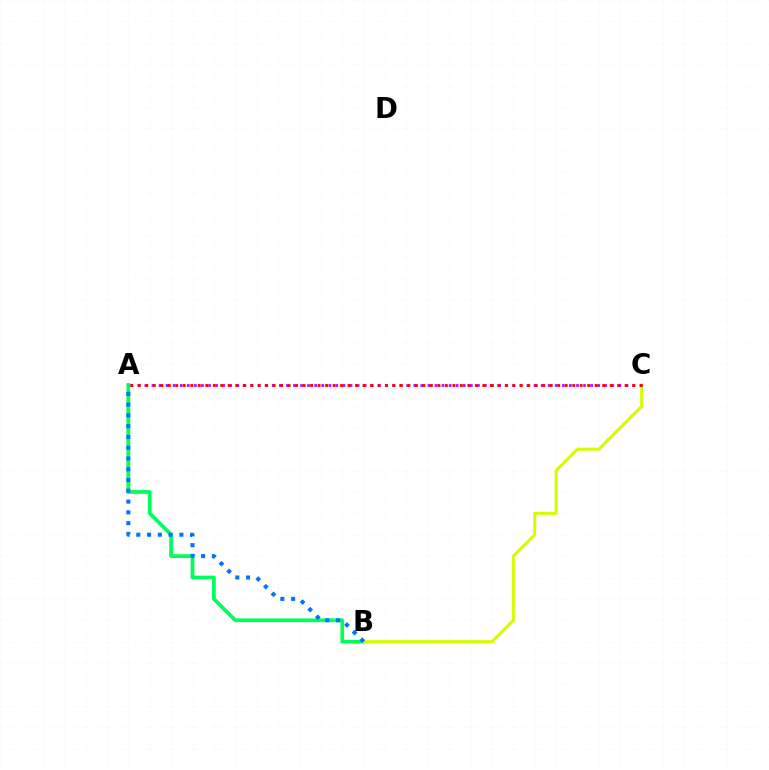{('A', 'B'): [{'color': '#00ff5c', 'line_style': 'solid', 'thickness': 2.69}, {'color': '#0074ff', 'line_style': 'dotted', 'thickness': 2.93}], ('B', 'C'): [{'color': '#d1ff00', 'line_style': 'solid', 'thickness': 2.18}], ('A', 'C'): [{'color': '#b900ff', 'line_style': 'dotted', 'thickness': 1.92}, {'color': '#ff0000', 'line_style': 'dotted', 'thickness': 2.03}]}